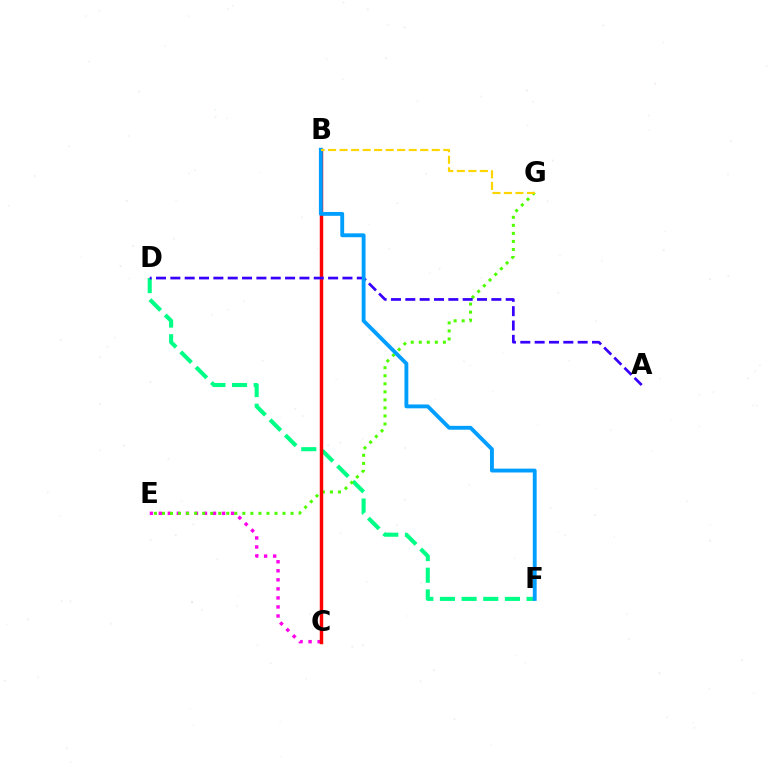{('D', 'F'): [{'color': '#00ff86', 'line_style': 'dashed', 'thickness': 2.94}], ('C', 'E'): [{'color': '#ff00ed', 'line_style': 'dotted', 'thickness': 2.46}], ('E', 'G'): [{'color': '#4fff00', 'line_style': 'dotted', 'thickness': 2.18}], ('B', 'C'): [{'color': '#ff0000', 'line_style': 'solid', 'thickness': 2.48}], ('A', 'D'): [{'color': '#3700ff', 'line_style': 'dashed', 'thickness': 1.95}], ('B', 'F'): [{'color': '#009eff', 'line_style': 'solid', 'thickness': 2.78}], ('B', 'G'): [{'color': '#ffd500', 'line_style': 'dashed', 'thickness': 1.56}]}